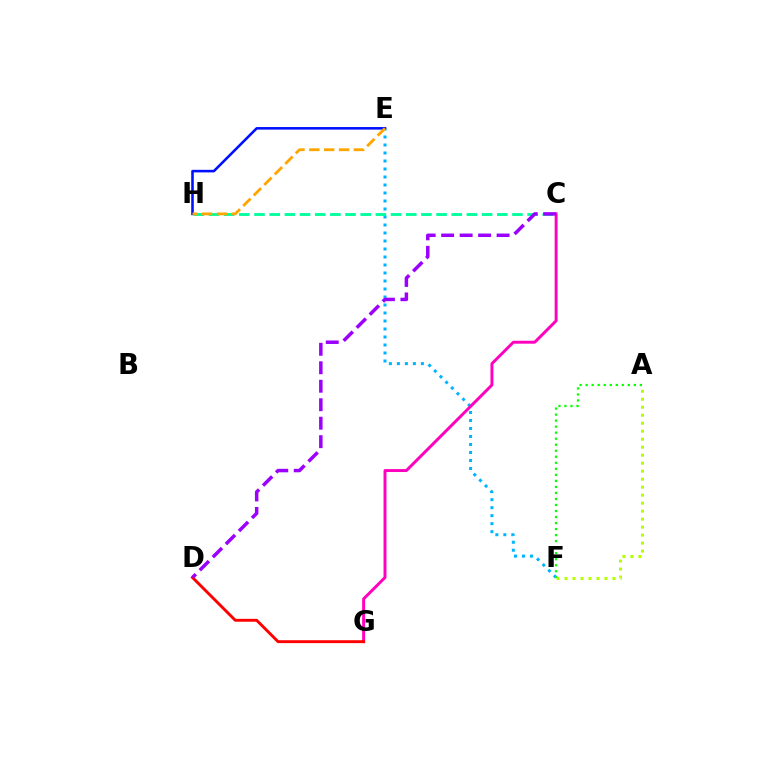{('E', 'F'): [{'color': '#00b5ff', 'line_style': 'dotted', 'thickness': 2.17}], ('A', 'F'): [{'color': '#b3ff00', 'line_style': 'dotted', 'thickness': 2.17}, {'color': '#08ff00', 'line_style': 'dotted', 'thickness': 1.64}], ('E', 'H'): [{'color': '#0010ff', 'line_style': 'solid', 'thickness': 1.85}, {'color': '#ffa500', 'line_style': 'dashed', 'thickness': 2.02}], ('C', 'H'): [{'color': '#00ff9d', 'line_style': 'dashed', 'thickness': 2.06}], ('C', 'G'): [{'color': '#ff00bd', 'line_style': 'solid', 'thickness': 2.11}], ('D', 'G'): [{'color': '#ff0000', 'line_style': 'solid', 'thickness': 2.09}], ('C', 'D'): [{'color': '#9b00ff', 'line_style': 'dashed', 'thickness': 2.51}]}